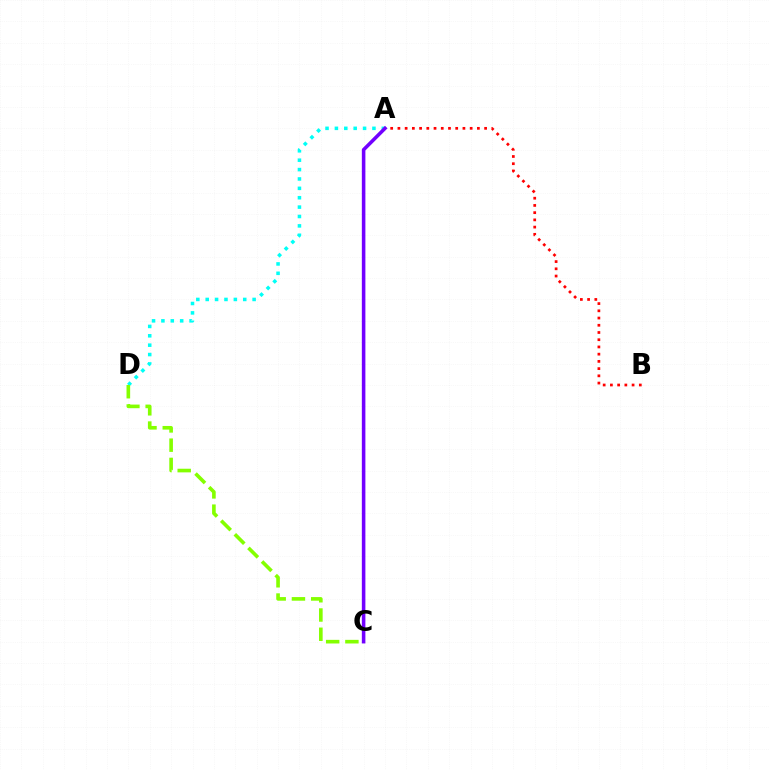{('A', 'D'): [{'color': '#00fff6', 'line_style': 'dotted', 'thickness': 2.55}], ('A', 'B'): [{'color': '#ff0000', 'line_style': 'dotted', 'thickness': 1.96}], ('C', 'D'): [{'color': '#84ff00', 'line_style': 'dashed', 'thickness': 2.61}], ('A', 'C'): [{'color': '#7200ff', 'line_style': 'solid', 'thickness': 2.56}]}